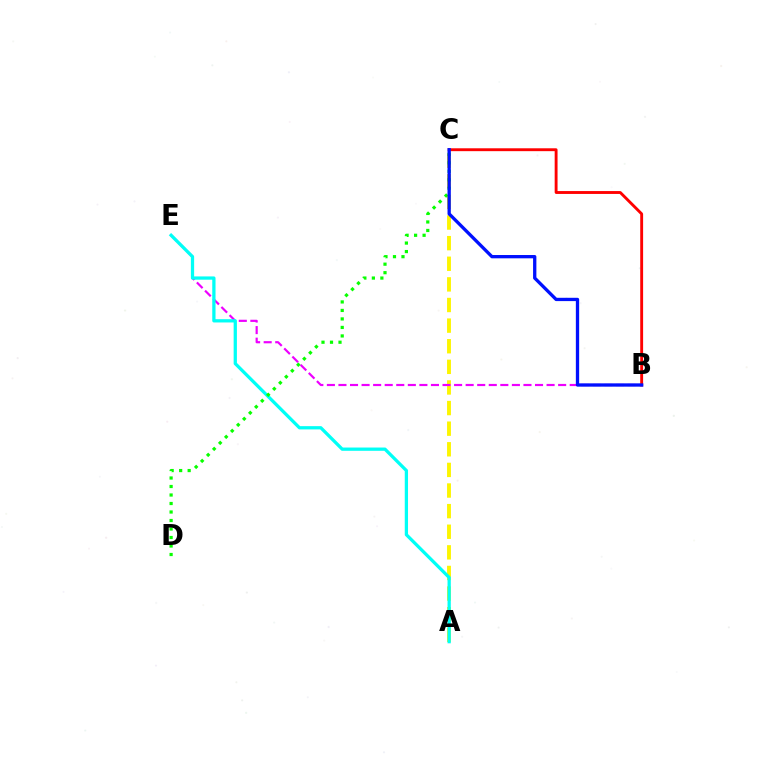{('A', 'C'): [{'color': '#fcf500', 'line_style': 'dashed', 'thickness': 2.8}], ('B', 'E'): [{'color': '#ee00ff', 'line_style': 'dashed', 'thickness': 1.57}], ('A', 'E'): [{'color': '#00fff6', 'line_style': 'solid', 'thickness': 2.35}], ('C', 'D'): [{'color': '#08ff00', 'line_style': 'dotted', 'thickness': 2.31}], ('B', 'C'): [{'color': '#ff0000', 'line_style': 'solid', 'thickness': 2.07}, {'color': '#0010ff', 'line_style': 'solid', 'thickness': 2.38}]}